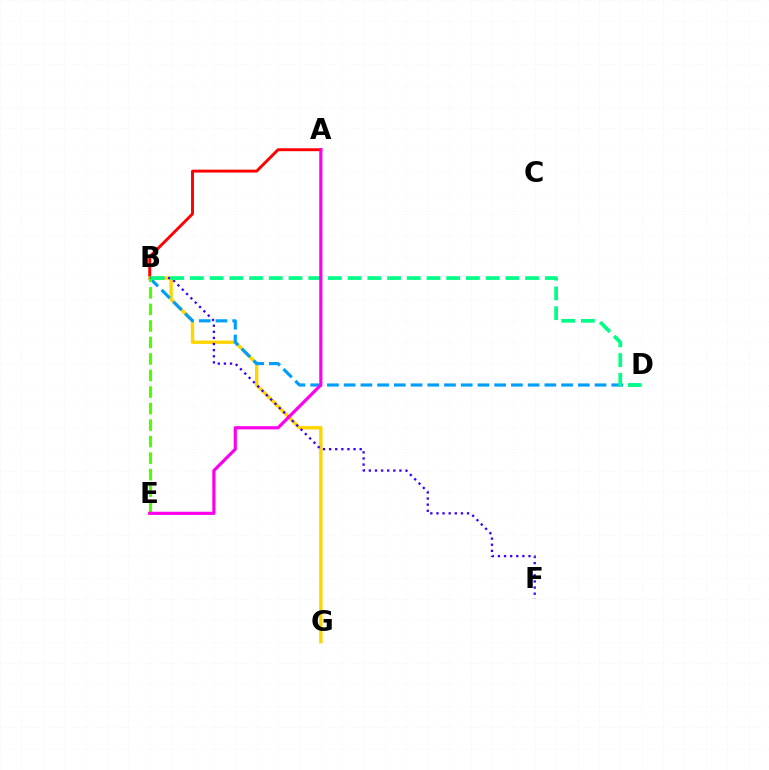{('A', 'B'): [{'color': '#ff0000', 'line_style': 'solid', 'thickness': 2.1}], ('B', 'G'): [{'color': '#ffd500', 'line_style': 'solid', 'thickness': 2.45}], ('B', 'D'): [{'color': '#009eff', 'line_style': 'dashed', 'thickness': 2.27}, {'color': '#00ff86', 'line_style': 'dashed', 'thickness': 2.68}], ('B', 'F'): [{'color': '#3700ff', 'line_style': 'dotted', 'thickness': 1.66}], ('B', 'E'): [{'color': '#4fff00', 'line_style': 'dashed', 'thickness': 2.25}], ('A', 'E'): [{'color': '#ff00ed', 'line_style': 'solid', 'thickness': 2.29}]}